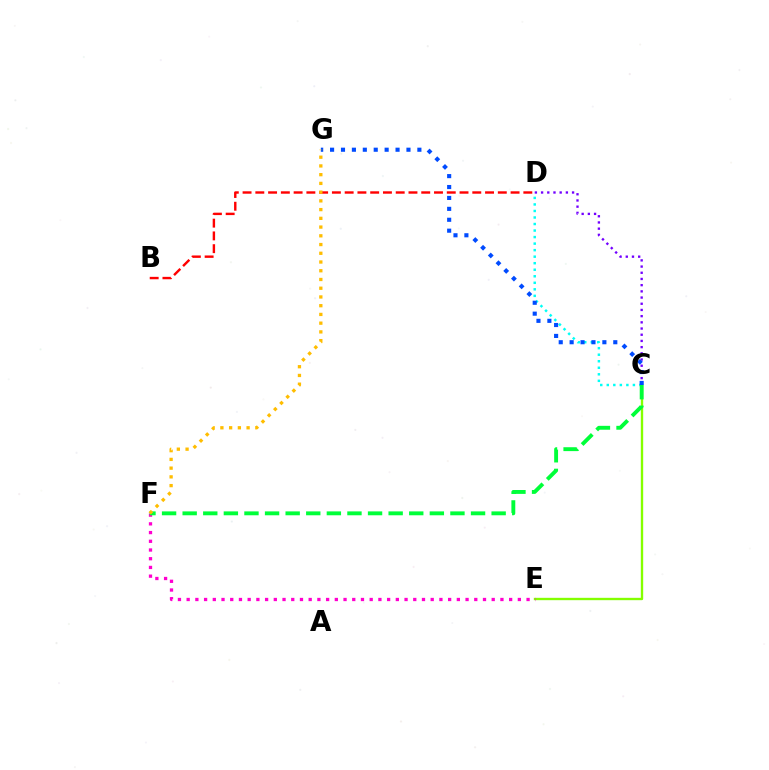{('C', 'E'): [{'color': '#84ff00', 'line_style': 'solid', 'thickness': 1.7}], ('C', 'D'): [{'color': '#00fff6', 'line_style': 'dotted', 'thickness': 1.77}, {'color': '#7200ff', 'line_style': 'dotted', 'thickness': 1.68}], ('E', 'F'): [{'color': '#ff00cf', 'line_style': 'dotted', 'thickness': 2.37}], ('C', 'G'): [{'color': '#004bff', 'line_style': 'dotted', 'thickness': 2.96}], ('B', 'D'): [{'color': '#ff0000', 'line_style': 'dashed', 'thickness': 1.73}], ('C', 'F'): [{'color': '#00ff39', 'line_style': 'dashed', 'thickness': 2.8}], ('F', 'G'): [{'color': '#ffbd00', 'line_style': 'dotted', 'thickness': 2.37}]}